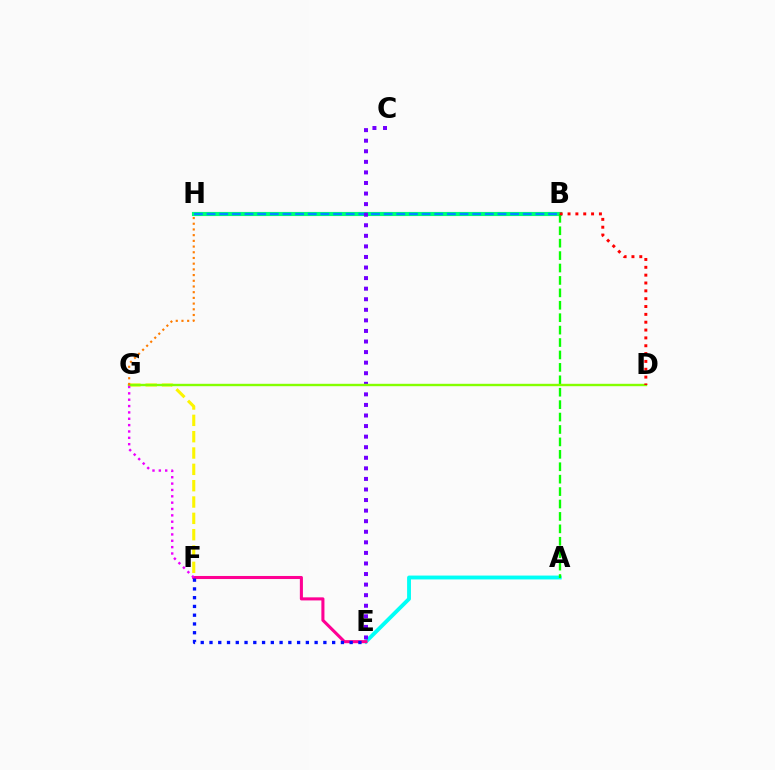{('A', 'E'): [{'color': '#00fff6', 'line_style': 'solid', 'thickness': 2.78}], ('F', 'G'): [{'color': '#fcf500', 'line_style': 'dashed', 'thickness': 2.22}, {'color': '#ee00ff', 'line_style': 'dotted', 'thickness': 1.73}], ('B', 'H'): [{'color': '#00ff74', 'line_style': 'solid', 'thickness': 2.97}, {'color': '#008cff', 'line_style': 'dashed', 'thickness': 1.72}], ('A', 'B'): [{'color': '#08ff00', 'line_style': 'dashed', 'thickness': 1.69}], ('E', 'F'): [{'color': '#ff0094', 'line_style': 'solid', 'thickness': 2.21}, {'color': '#0010ff', 'line_style': 'dotted', 'thickness': 2.38}], ('C', 'E'): [{'color': '#7200ff', 'line_style': 'dotted', 'thickness': 2.87}], ('D', 'G'): [{'color': '#84ff00', 'line_style': 'solid', 'thickness': 1.72}], ('B', 'D'): [{'color': '#ff0000', 'line_style': 'dotted', 'thickness': 2.13}], ('G', 'H'): [{'color': '#ff7c00', 'line_style': 'dotted', 'thickness': 1.55}]}